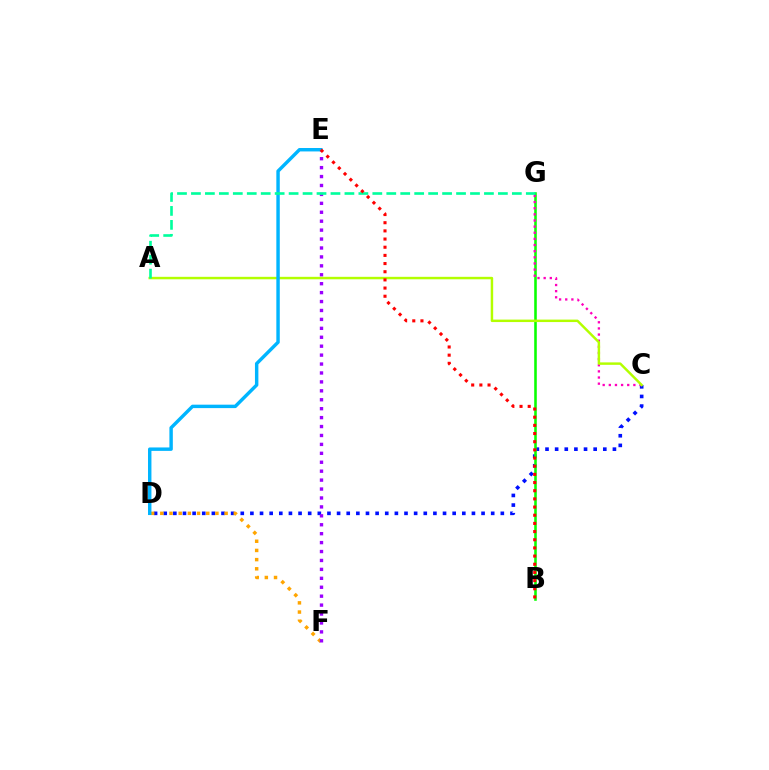{('C', 'D'): [{'color': '#0010ff', 'line_style': 'dotted', 'thickness': 2.62}], ('B', 'G'): [{'color': '#08ff00', 'line_style': 'solid', 'thickness': 1.85}], ('D', 'F'): [{'color': '#ffa500', 'line_style': 'dotted', 'thickness': 2.5}], ('C', 'G'): [{'color': '#ff00bd', 'line_style': 'dotted', 'thickness': 1.67}], ('E', 'F'): [{'color': '#9b00ff', 'line_style': 'dotted', 'thickness': 2.43}], ('A', 'C'): [{'color': '#b3ff00', 'line_style': 'solid', 'thickness': 1.77}], ('D', 'E'): [{'color': '#00b5ff', 'line_style': 'solid', 'thickness': 2.47}], ('A', 'G'): [{'color': '#00ff9d', 'line_style': 'dashed', 'thickness': 1.9}], ('B', 'E'): [{'color': '#ff0000', 'line_style': 'dotted', 'thickness': 2.22}]}